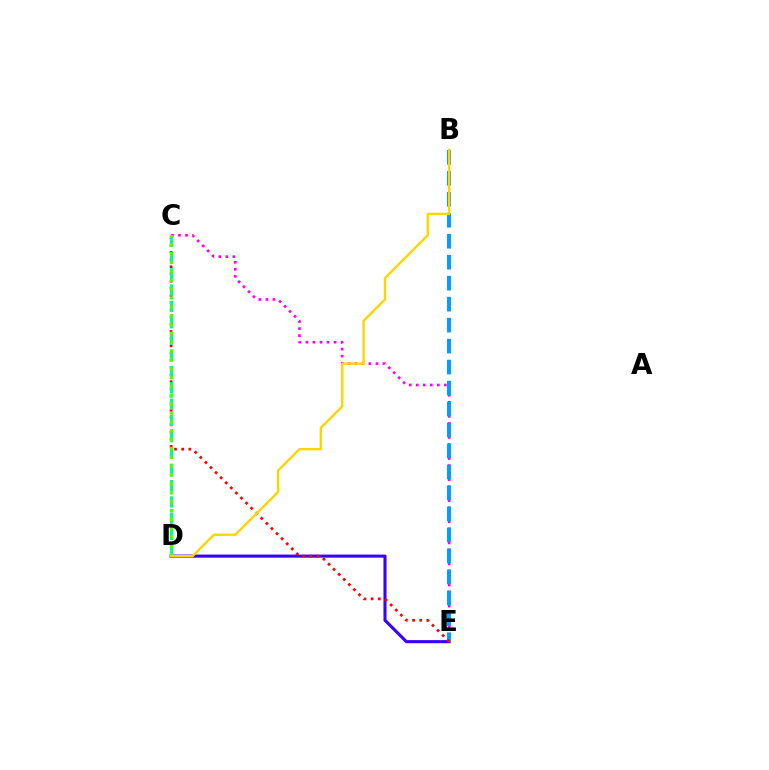{('C', 'E'): [{'color': '#ff00ed', 'line_style': 'dotted', 'thickness': 1.91}, {'color': '#ff0000', 'line_style': 'dotted', 'thickness': 1.95}], ('D', 'E'): [{'color': '#3700ff', 'line_style': 'solid', 'thickness': 2.23}], ('B', 'E'): [{'color': '#009eff', 'line_style': 'dashed', 'thickness': 2.85}], ('C', 'D'): [{'color': '#00ff86', 'line_style': 'dashed', 'thickness': 2.21}, {'color': '#4fff00', 'line_style': 'dotted', 'thickness': 2.41}], ('B', 'D'): [{'color': '#ffd500', 'line_style': 'solid', 'thickness': 1.72}]}